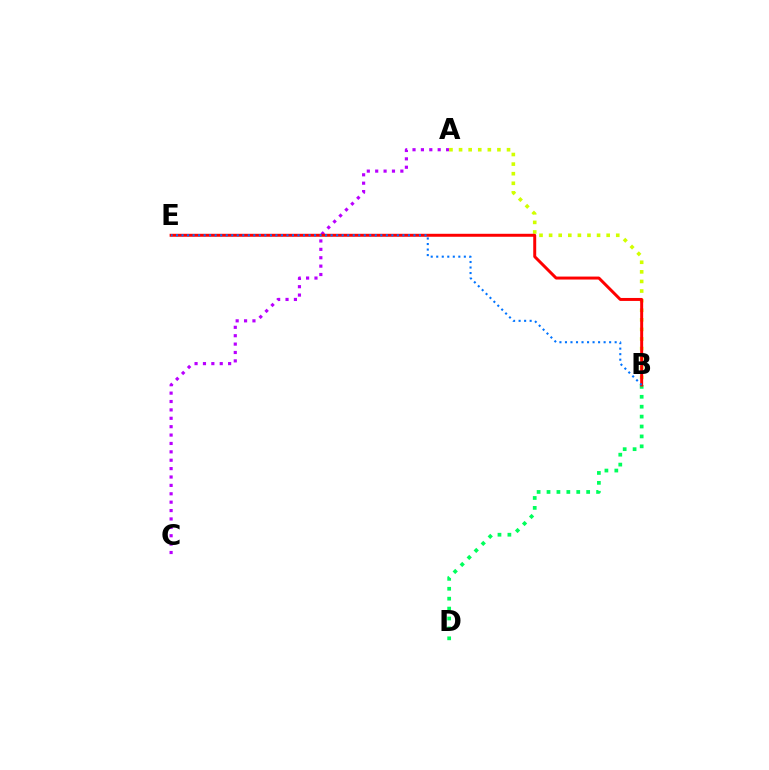{('A', 'C'): [{'color': '#b900ff', 'line_style': 'dotted', 'thickness': 2.28}], ('A', 'B'): [{'color': '#d1ff00', 'line_style': 'dotted', 'thickness': 2.61}], ('B', 'D'): [{'color': '#00ff5c', 'line_style': 'dotted', 'thickness': 2.69}], ('B', 'E'): [{'color': '#ff0000', 'line_style': 'solid', 'thickness': 2.14}, {'color': '#0074ff', 'line_style': 'dotted', 'thickness': 1.5}]}